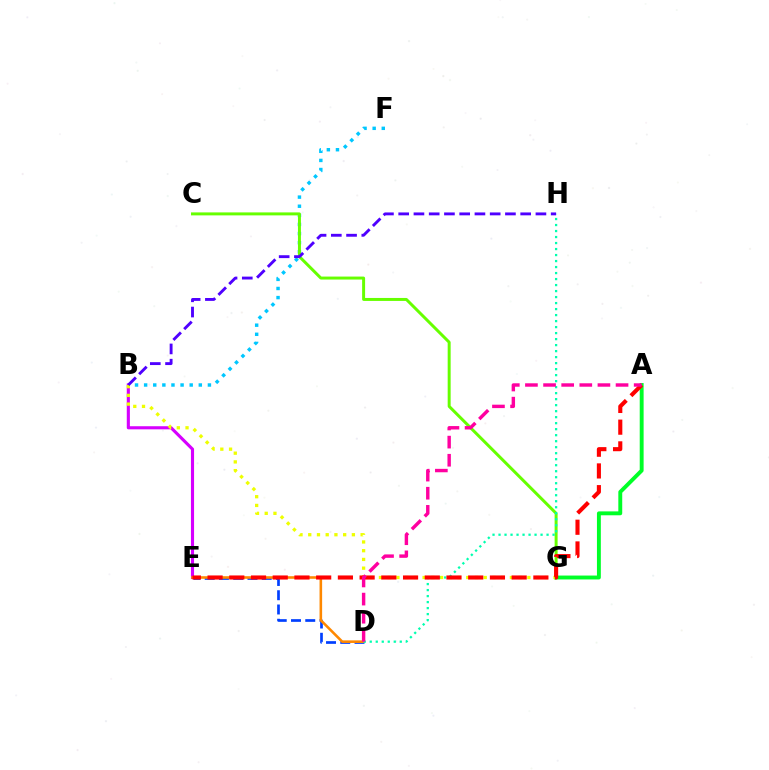{('D', 'E'): [{'color': '#003fff', 'line_style': 'dashed', 'thickness': 1.94}, {'color': '#ff8800', 'line_style': 'solid', 'thickness': 1.86}], ('B', 'F'): [{'color': '#00c7ff', 'line_style': 'dotted', 'thickness': 2.48}], ('B', 'E'): [{'color': '#d600ff', 'line_style': 'solid', 'thickness': 2.24}], ('A', 'G'): [{'color': '#00ff27', 'line_style': 'solid', 'thickness': 2.81}], ('B', 'G'): [{'color': '#eeff00', 'line_style': 'dotted', 'thickness': 2.37}], ('C', 'G'): [{'color': '#66ff00', 'line_style': 'solid', 'thickness': 2.14}], ('D', 'H'): [{'color': '#00ffaf', 'line_style': 'dotted', 'thickness': 1.63}], ('B', 'H'): [{'color': '#4f00ff', 'line_style': 'dashed', 'thickness': 2.07}], ('A', 'E'): [{'color': '#ff0000', 'line_style': 'dashed', 'thickness': 2.95}], ('A', 'D'): [{'color': '#ff00a0', 'line_style': 'dashed', 'thickness': 2.46}]}